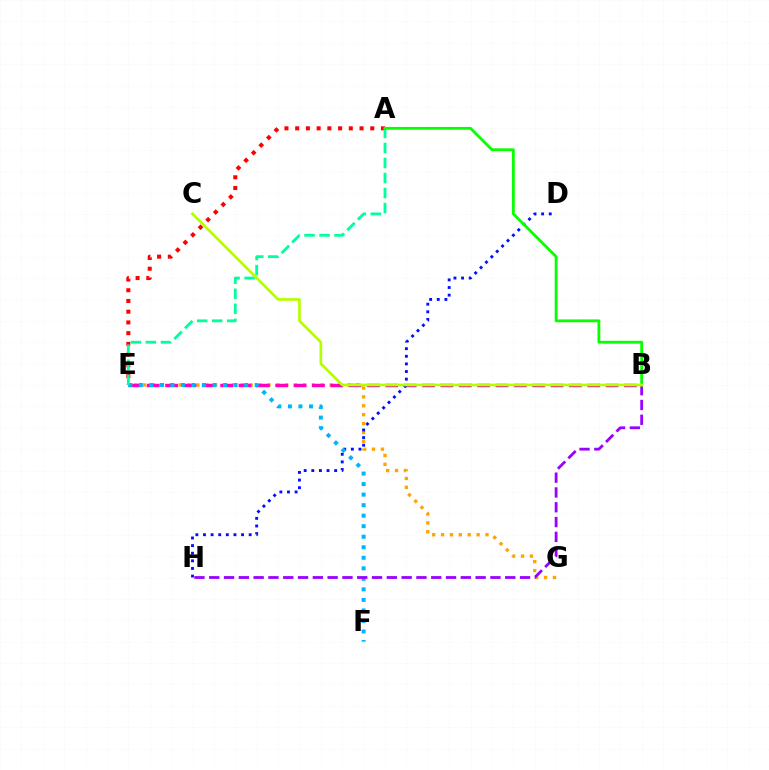{('E', 'G'): [{'color': '#ffa500', 'line_style': 'dotted', 'thickness': 2.41}], ('B', 'E'): [{'color': '#ff00bd', 'line_style': 'dashed', 'thickness': 2.49}], ('D', 'H'): [{'color': '#0010ff', 'line_style': 'dotted', 'thickness': 2.07}], ('E', 'F'): [{'color': '#00b5ff', 'line_style': 'dotted', 'thickness': 2.86}], ('B', 'H'): [{'color': '#9b00ff', 'line_style': 'dashed', 'thickness': 2.01}], ('A', 'E'): [{'color': '#ff0000', 'line_style': 'dotted', 'thickness': 2.91}, {'color': '#00ff9d', 'line_style': 'dashed', 'thickness': 2.04}], ('A', 'B'): [{'color': '#08ff00', 'line_style': 'solid', 'thickness': 2.03}], ('B', 'C'): [{'color': '#b3ff00', 'line_style': 'solid', 'thickness': 1.92}]}